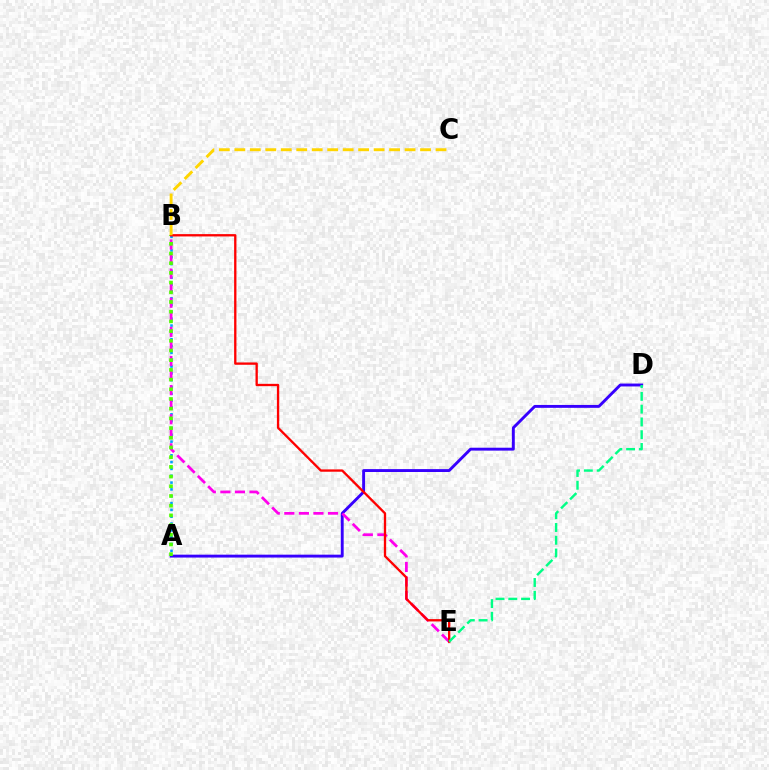{('A', 'D'): [{'color': '#3700ff', 'line_style': 'solid', 'thickness': 2.08}], ('A', 'B'): [{'color': '#009eff', 'line_style': 'dotted', 'thickness': 1.86}, {'color': '#4fff00', 'line_style': 'dotted', 'thickness': 2.64}], ('B', 'E'): [{'color': '#ff00ed', 'line_style': 'dashed', 'thickness': 1.98}, {'color': '#ff0000', 'line_style': 'solid', 'thickness': 1.67}], ('D', 'E'): [{'color': '#00ff86', 'line_style': 'dashed', 'thickness': 1.74}], ('B', 'C'): [{'color': '#ffd500', 'line_style': 'dashed', 'thickness': 2.1}]}